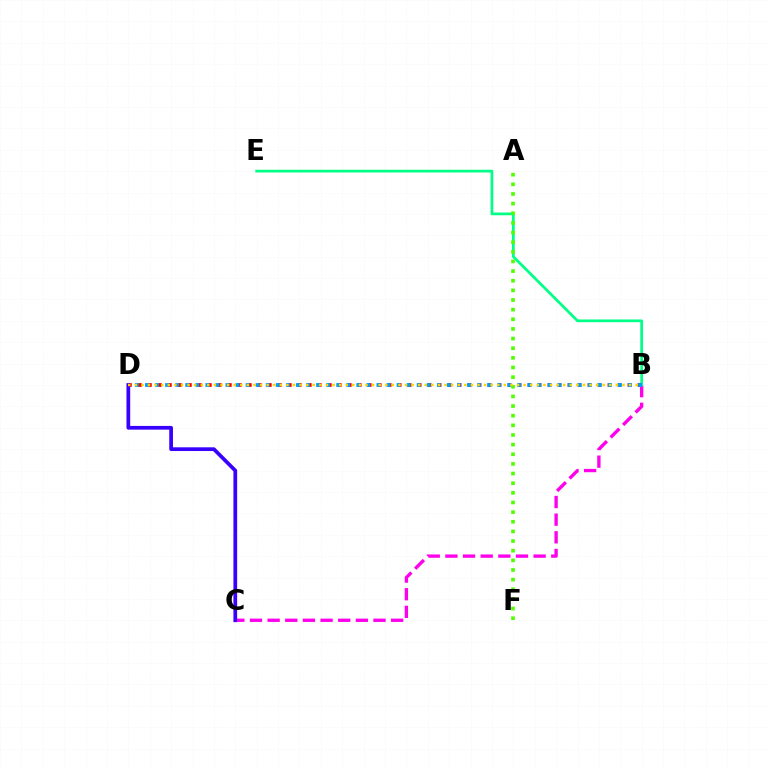{('B', 'C'): [{'color': '#ff00ed', 'line_style': 'dashed', 'thickness': 2.4}], ('B', 'E'): [{'color': '#00ff86', 'line_style': 'solid', 'thickness': 1.97}], ('B', 'D'): [{'color': '#ff0000', 'line_style': 'dotted', 'thickness': 2.71}, {'color': '#009eff', 'line_style': 'dotted', 'thickness': 2.73}, {'color': '#ffd500', 'line_style': 'dotted', 'thickness': 1.79}], ('A', 'F'): [{'color': '#4fff00', 'line_style': 'dotted', 'thickness': 2.62}], ('C', 'D'): [{'color': '#3700ff', 'line_style': 'solid', 'thickness': 2.68}]}